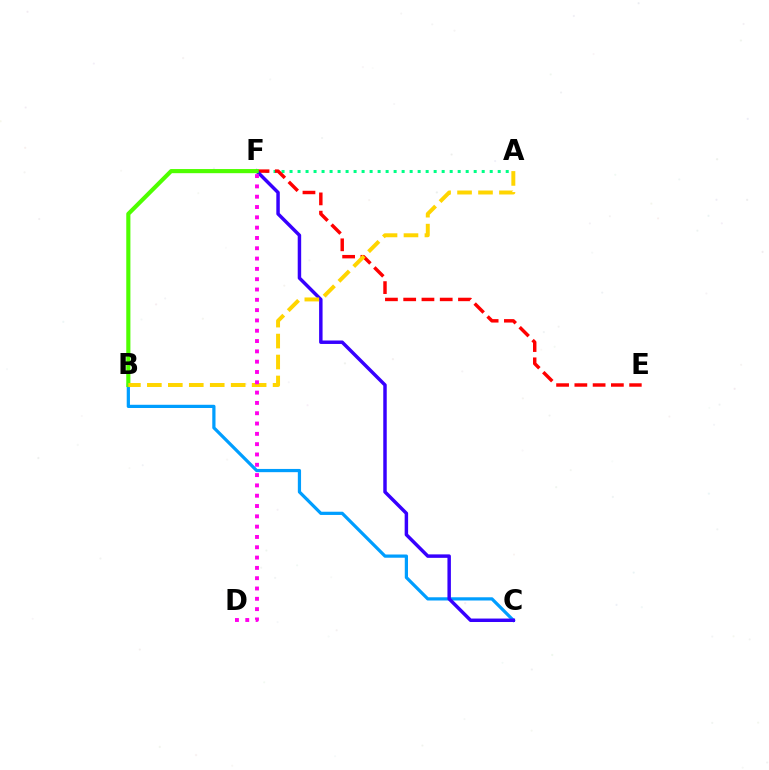{('B', 'C'): [{'color': '#009eff', 'line_style': 'solid', 'thickness': 2.32}], ('A', 'F'): [{'color': '#00ff86', 'line_style': 'dotted', 'thickness': 2.18}], ('E', 'F'): [{'color': '#ff0000', 'line_style': 'dashed', 'thickness': 2.48}], ('C', 'F'): [{'color': '#3700ff', 'line_style': 'solid', 'thickness': 2.49}], ('B', 'F'): [{'color': '#4fff00', 'line_style': 'solid', 'thickness': 2.97}], ('A', 'B'): [{'color': '#ffd500', 'line_style': 'dashed', 'thickness': 2.85}], ('D', 'F'): [{'color': '#ff00ed', 'line_style': 'dotted', 'thickness': 2.8}]}